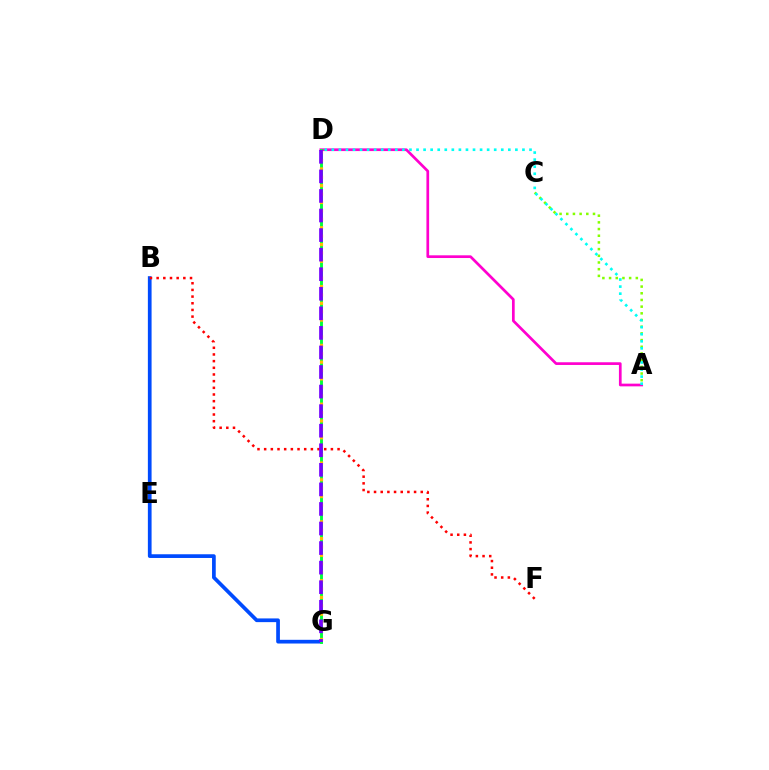{('B', 'G'): [{'color': '#004bff', 'line_style': 'solid', 'thickness': 2.67}], ('A', 'C'): [{'color': '#84ff00', 'line_style': 'dotted', 'thickness': 1.82}], ('A', 'D'): [{'color': '#ff00cf', 'line_style': 'solid', 'thickness': 1.95}, {'color': '#00fff6', 'line_style': 'dotted', 'thickness': 1.92}], ('D', 'G'): [{'color': '#00ff39', 'line_style': 'solid', 'thickness': 2.08}, {'color': '#ffbd00', 'line_style': 'dotted', 'thickness': 2.28}, {'color': '#7200ff', 'line_style': 'dashed', 'thickness': 2.66}], ('B', 'F'): [{'color': '#ff0000', 'line_style': 'dotted', 'thickness': 1.81}]}